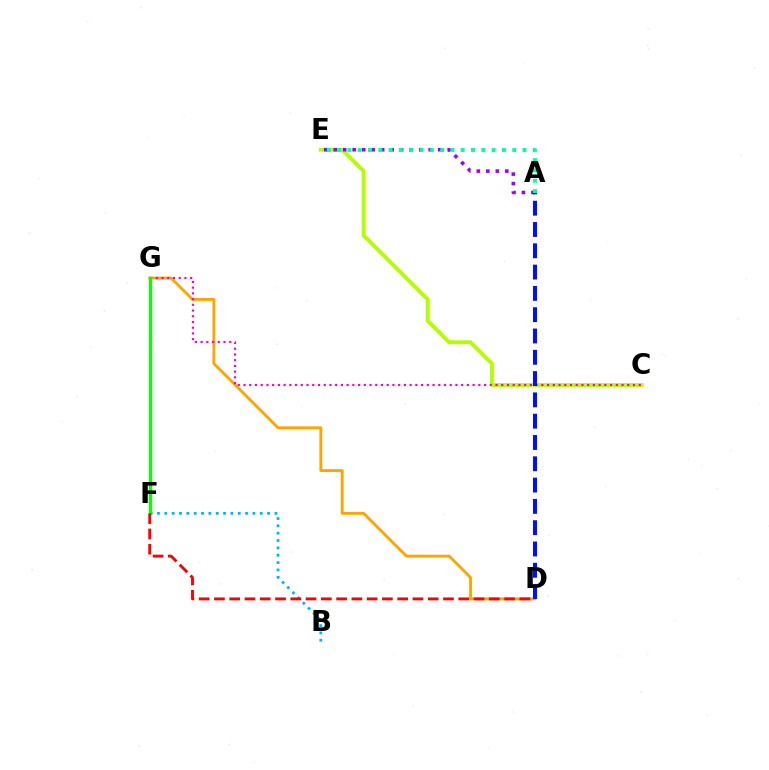{('C', 'E'): [{'color': '#b3ff00', 'line_style': 'solid', 'thickness': 2.77}], ('A', 'E'): [{'color': '#9b00ff', 'line_style': 'dotted', 'thickness': 2.58}, {'color': '#00ff9d', 'line_style': 'dotted', 'thickness': 2.8}], ('B', 'F'): [{'color': '#00b5ff', 'line_style': 'dotted', 'thickness': 1.99}], ('D', 'G'): [{'color': '#ffa500', 'line_style': 'solid', 'thickness': 2.06}], ('C', 'G'): [{'color': '#ff00bd', 'line_style': 'dotted', 'thickness': 1.56}], ('F', 'G'): [{'color': '#08ff00', 'line_style': 'solid', 'thickness': 2.32}], ('A', 'D'): [{'color': '#0010ff', 'line_style': 'dashed', 'thickness': 2.89}], ('D', 'F'): [{'color': '#ff0000', 'line_style': 'dashed', 'thickness': 2.07}]}